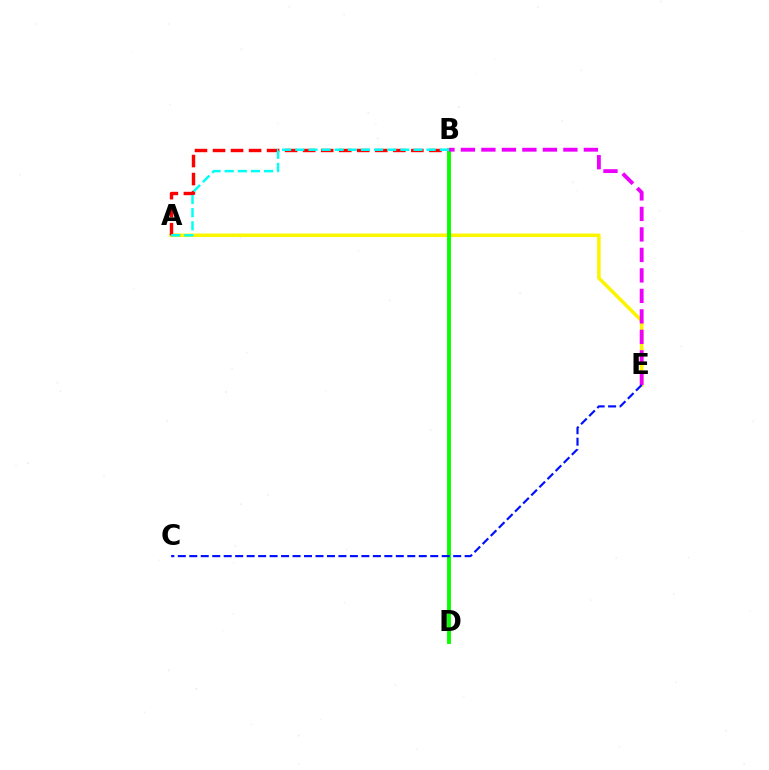{('A', 'E'): [{'color': '#fcf500', 'line_style': 'solid', 'thickness': 2.54}], ('A', 'B'): [{'color': '#ff0000', 'line_style': 'dashed', 'thickness': 2.45}, {'color': '#00fff6', 'line_style': 'dashed', 'thickness': 1.79}], ('B', 'D'): [{'color': '#08ff00', 'line_style': 'solid', 'thickness': 2.8}], ('B', 'E'): [{'color': '#ee00ff', 'line_style': 'dashed', 'thickness': 2.78}], ('C', 'E'): [{'color': '#0010ff', 'line_style': 'dashed', 'thickness': 1.56}]}